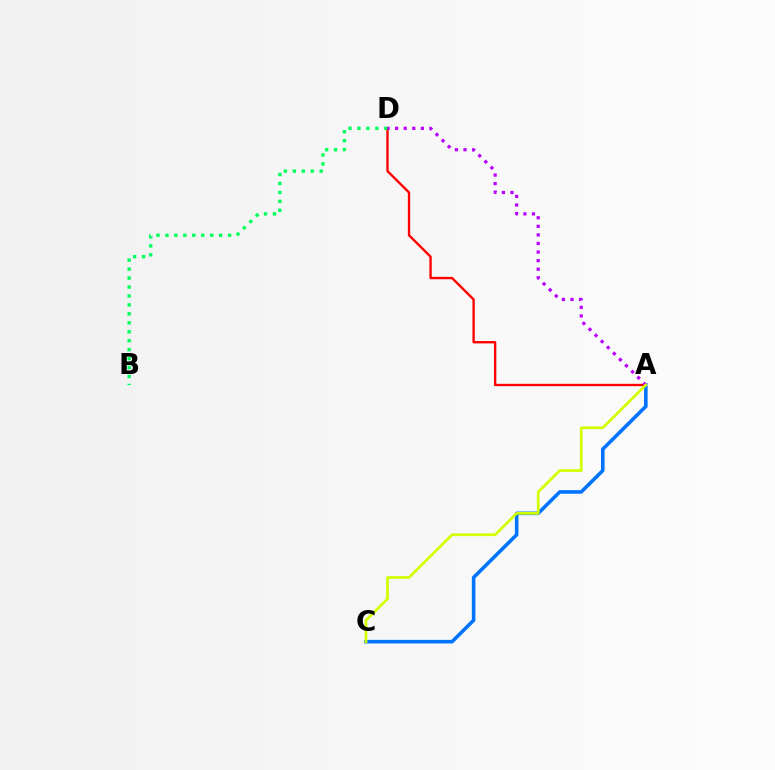{('A', 'C'): [{'color': '#0074ff', 'line_style': 'solid', 'thickness': 2.58}, {'color': '#d1ff00', 'line_style': 'solid', 'thickness': 1.97}], ('A', 'D'): [{'color': '#ff0000', 'line_style': 'solid', 'thickness': 1.69}, {'color': '#b900ff', 'line_style': 'dotted', 'thickness': 2.33}], ('B', 'D'): [{'color': '#00ff5c', 'line_style': 'dotted', 'thickness': 2.43}]}